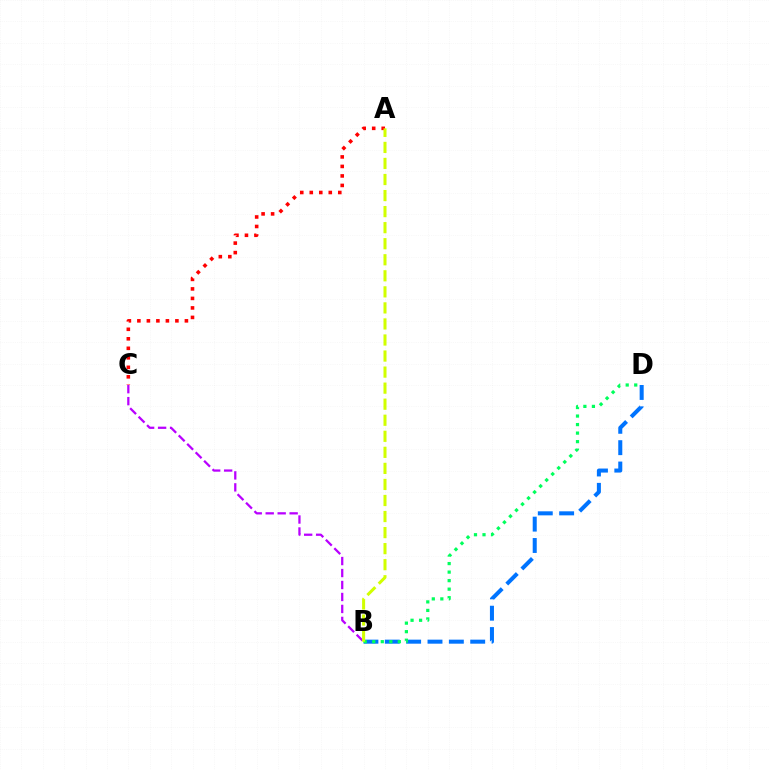{('B', 'C'): [{'color': '#b900ff', 'line_style': 'dashed', 'thickness': 1.63}], ('A', 'C'): [{'color': '#ff0000', 'line_style': 'dotted', 'thickness': 2.58}], ('B', 'D'): [{'color': '#0074ff', 'line_style': 'dashed', 'thickness': 2.9}, {'color': '#00ff5c', 'line_style': 'dotted', 'thickness': 2.32}], ('A', 'B'): [{'color': '#d1ff00', 'line_style': 'dashed', 'thickness': 2.18}]}